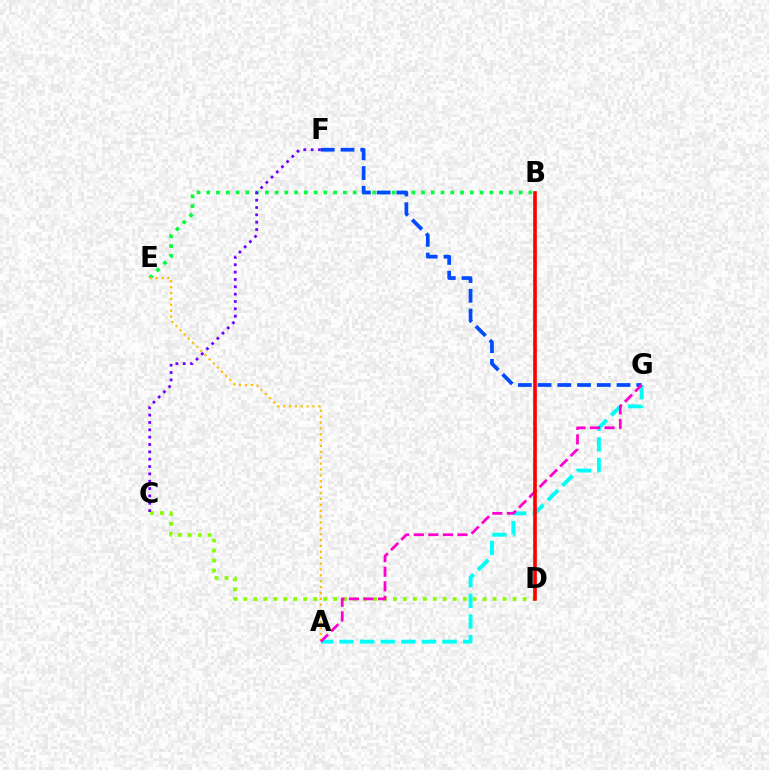{('C', 'D'): [{'color': '#84ff00', 'line_style': 'dotted', 'thickness': 2.71}], ('A', 'G'): [{'color': '#00fff6', 'line_style': 'dashed', 'thickness': 2.8}, {'color': '#ff00cf', 'line_style': 'dashed', 'thickness': 1.98}], ('B', 'E'): [{'color': '#00ff39', 'line_style': 'dotted', 'thickness': 2.65}], ('A', 'E'): [{'color': '#ffbd00', 'line_style': 'dotted', 'thickness': 1.6}], ('C', 'F'): [{'color': '#7200ff', 'line_style': 'dotted', 'thickness': 2.0}], ('F', 'G'): [{'color': '#004bff', 'line_style': 'dashed', 'thickness': 2.68}], ('B', 'D'): [{'color': '#ff0000', 'line_style': 'solid', 'thickness': 2.61}]}